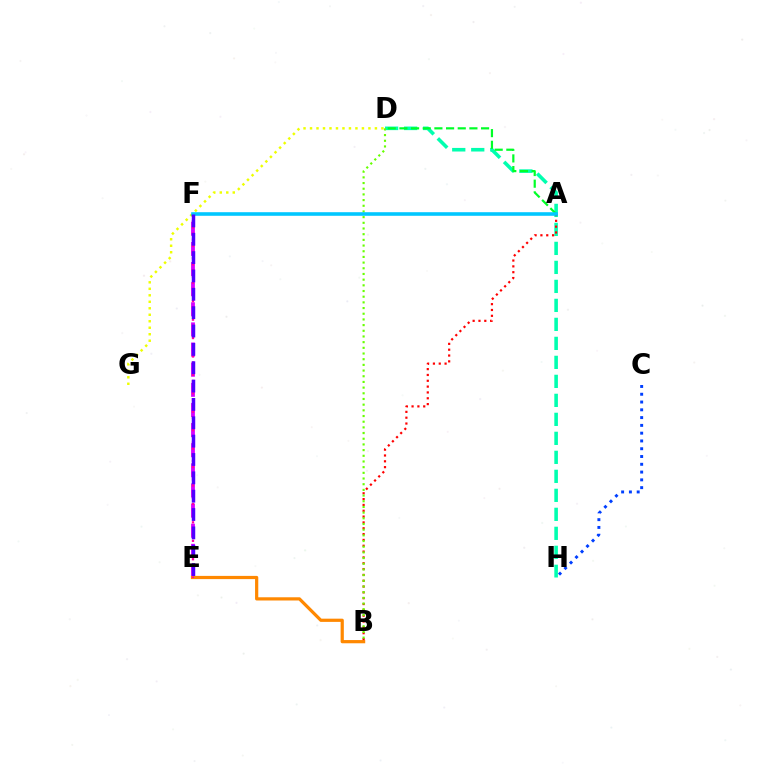{('E', 'F'): [{'color': '#d600ff', 'line_style': 'dashed', 'thickness': 2.73}, {'color': '#ff00a0', 'line_style': 'dotted', 'thickness': 1.67}, {'color': '#4f00ff', 'line_style': 'dashed', 'thickness': 2.49}], ('B', 'E'): [{'color': '#ff8800', 'line_style': 'solid', 'thickness': 2.31}], ('D', 'H'): [{'color': '#00ffaf', 'line_style': 'dashed', 'thickness': 2.58}], ('C', 'H'): [{'color': '#003fff', 'line_style': 'dotted', 'thickness': 2.11}], ('D', 'G'): [{'color': '#eeff00', 'line_style': 'dotted', 'thickness': 1.76}], ('A', 'B'): [{'color': '#ff0000', 'line_style': 'dotted', 'thickness': 1.58}], ('B', 'D'): [{'color': '#66ff00', 'line_style': 'dotted', 'thickness': 1.54}], ('A', 'D'): [{'color': '#00ff27', 'line_style': 'dashed', 'thickness': 1.58}], ('A', 'F'): [{'color': '#00c7ff', 'line_style': 'solid', 'thickness': 2.58}]}